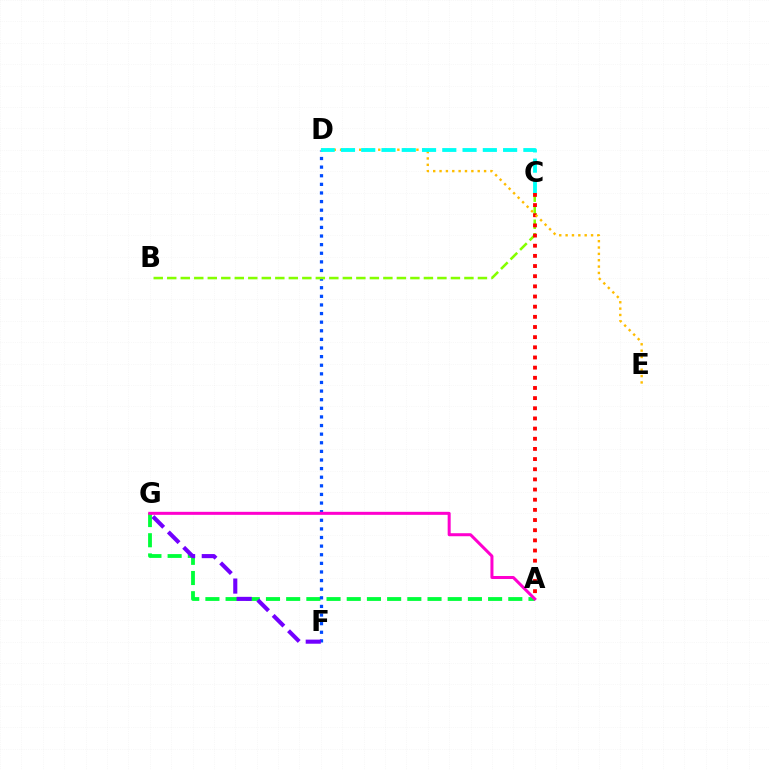{('A', 'G'): [{'color': '#00ff39', 'line_style': 'dashed', 'thickness': 2.74}, {'color': '#ff00cf', 'line_style': 'solid', 'thickness': 2.17}], ('D', 'F'): [{'color': '#004bff', 'line_style': 'dotted', 'thickness': 2.34}], ('B', 'C'): [{'color': '#84ff00', 'line_style': 'dashed', 'thickness': 1.84}], ('A', 'C'): [{'color': '#ff0000', 'line_style': 'dotted', 'thickness': 2.76}], ('D', 'E'): [{'color': '#ffbd00', 'line_style': 'dotted', 'thickness': 1.73}], ('F', 'G'): [{'color': '#7200ff', 'line_style': 'dashed', 'thickness': 2.95}], ('C', 'D'): [{'color': '#00fff6', 'line_style': 'dashed', 'thickness': 2.75}]}